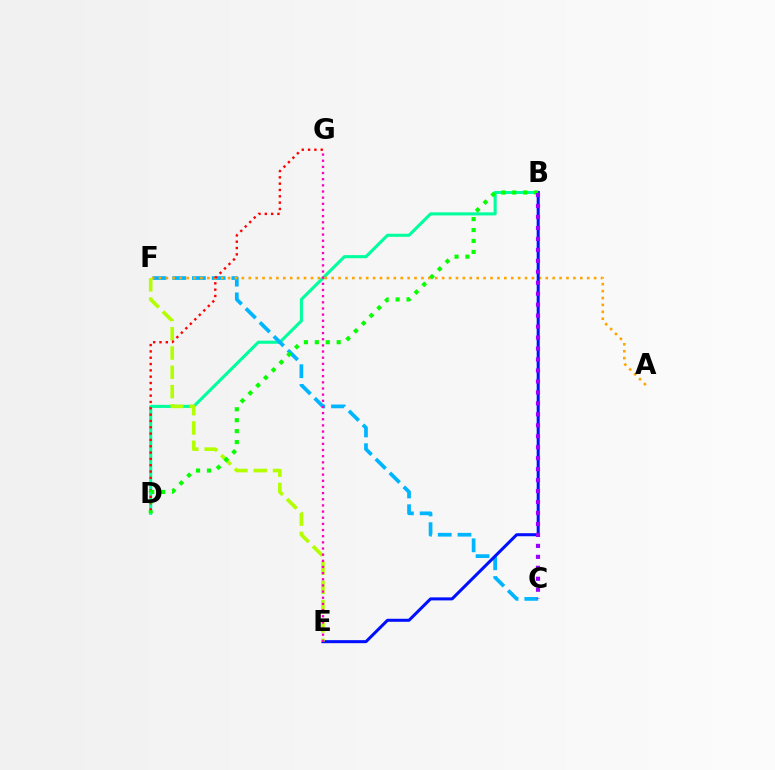{('B', 'D'): [{'color': '#00ff9d', 'line_style': 'solid', 'thickness': 2.22}, {'color': '#08ff00', 'line_style': 'dotted', 'thickness': 2.97}], ('C', 'F'): [{'color': '#00b5ff', 'line_style': 'dashed', 'thickness': 2.68}], ('A', 'F'): [{'color': '#ffa500', 'line_style': 'dotted', 'thickness': 1.88}], ('B', 'E'): [{'color': '#0010ff', 'line_style': 'solid', 'thickness': 2.18}], ('E', 'F'): [{'color': '#b3ff00', 'line_style': 'dashed', 'thickness': 2.62}], ('D', 'G'): [{'color': '#ff0000', 'line_style': 'dotted', 'thickness': 1.72}], ('E', 'G'): [{'color': '#ff00bd', 'line_style': 'dotted', 'thickness': 1.67}], ('B', 'C'): [{'color': '#9b00ff', 'line_style': 'dotted', 'thickness': 2.98}]}